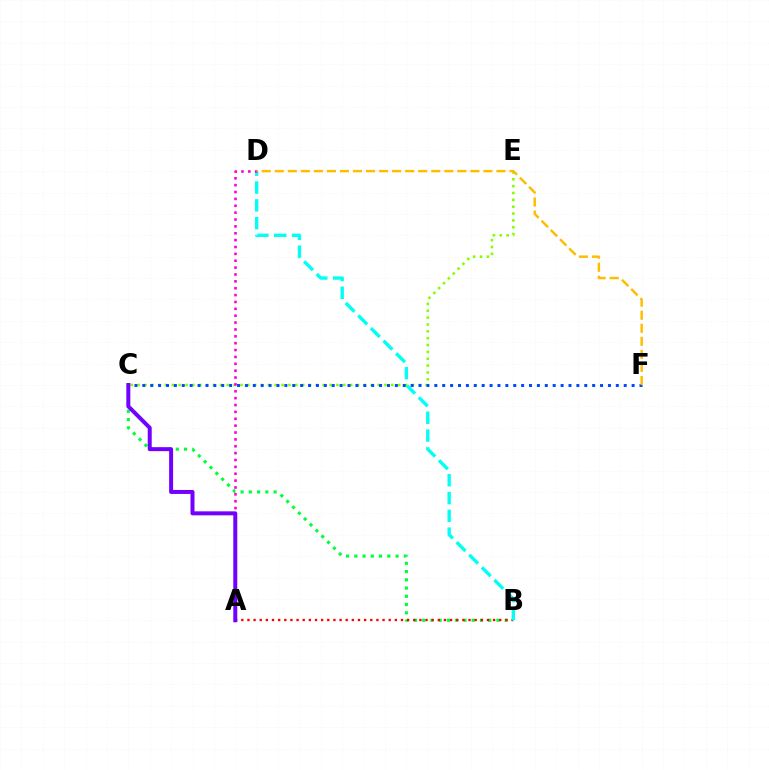{('B', 'C'): [{'color': '#00ff39', 'line_style': 'dotted', 'thickness': 2.24}], ('A', 'B'): [{'color': '#ff0000', 'line_style': 'dotted', 'thickness': 1.67}], ('B', 'D'): [{'color': '#00fff6', 'line_style': 'dashed', 'thickness': 2.42}], ('C', 'E'): [{'color': '#84ff00', 'line_style': 'dotted', 'thickness': 1.86}], ('A', 'D'): [{'color': '#ff00cf', 'line_style': 'dotted', 'thickness': 1.87}], ('C', 'F'): [{'color': '#004bff', 'line_style': 'dotted', 'thickness': 2.14}], ('D', 'F'): [{'color': '#ffbd00', 'line_style': 'dashed', 'thickness': 1.77}], ('A', 'C'): [{'color': '#7200ff', 'line_style': 'solid', 'thickness': 2.87}]}